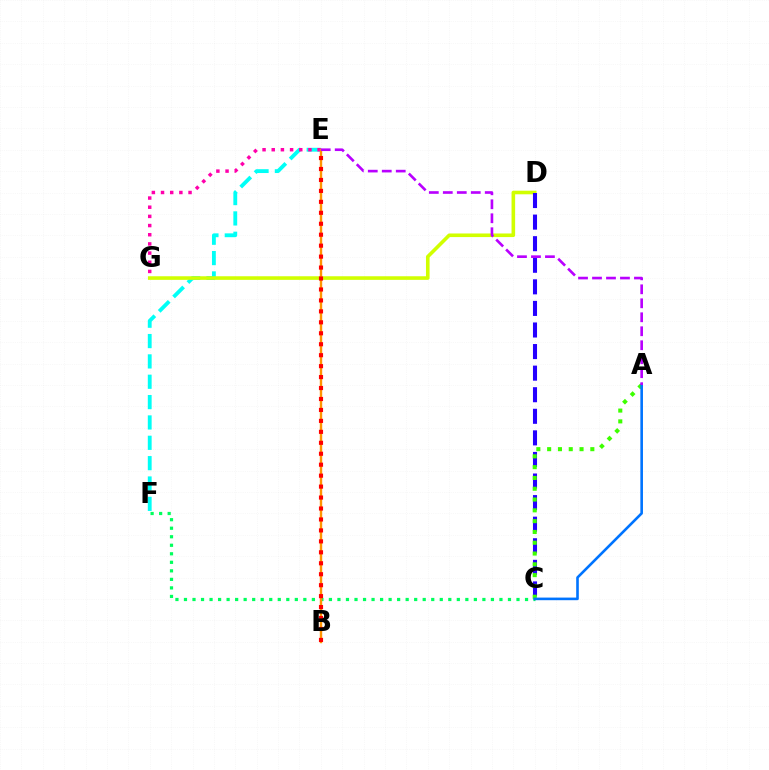{('C', 'F'): [{'color': '#00ff5c', 'line_style': 'dotted', 'thickness': 2.32}], ('E', 'F'): [{'color': '#00fff6', 'line_style': 'dashed', 'thickness': 2.76}], ('D', 'G'): [{'color': '#d1ff00', 'line_style': 'solid', 'thickness': 2.59}], ('C', 'D'): [{'color': '#2500ff', 'line_style': 'dashed', 'thickness': 2.93}], ('E', 'G'): [{'color': '#ff00ac', 'line_style': 'dotted', 'thickness': 2.49}], ('A', 'C'): [{'color': '#3dff00', 'line_style': 'dotted', 'thickness': 2.93}, {'color': '#0074ff', 'line_style': 'solid', 'thickness': 1.88}], ('B', 'E'): [{'color': '#ff9400', 'line_style': 'solid', 'thickness': 1.74}, {'color': '#ff0000', 'line_style': 'dotted', 'thickness': 2.98}], ('A', 'E'): [{'color': '#b900ff', 'line_style': 'dashed', 'thickness': 1.9}]}